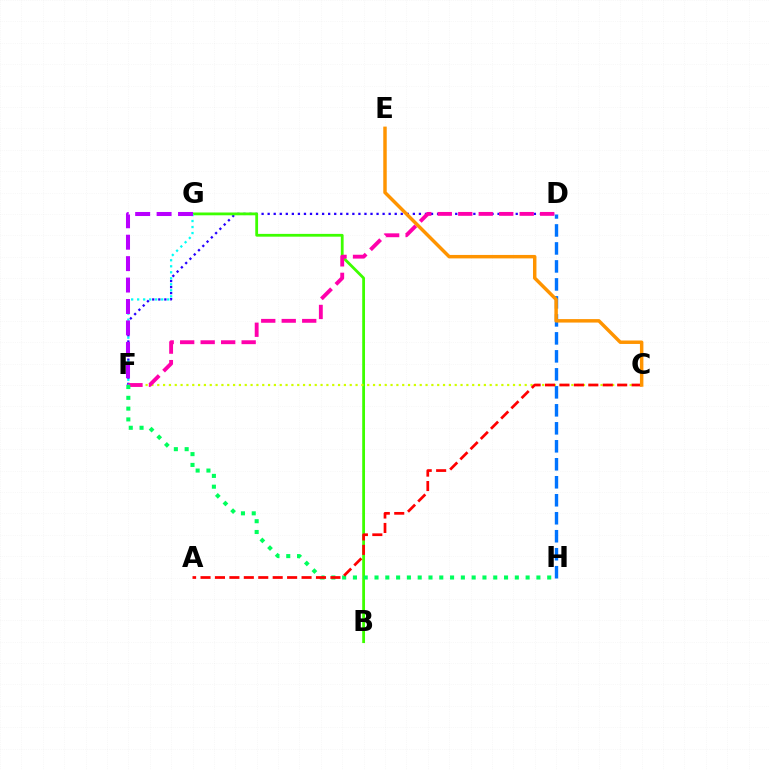{('D', 'F'): [{'color': '#2500ff', 'line_style': 'dotted', 'thickness': 1.64}, {'color': '#ff00ac', 'line_style': 'dashed', 'thickness': 2.78}], ('B', 'G'): [{'color': '#3dff00', 'line_style': 'solid', 'thickness': 2.01}], ('C', 'F'): [{'color': '#d1ff00', 'line_style': 'dotted', 'thickness': 1.58}], ('F', 'H'): [{'color': '#00ff5c', 'line_style': 'dotted', 'thickness': 2.93}], ('D', 'H'): [{'color': '#0074ff', 'line_style': 'dashed', 'thickness': 2.44}], ('F', 'G'): [{'color': '#00fff6', 'line_style': 'dotted', 'thickness': 1.63}, {'color': '#b900ff', 'line_style': 'dashed', 'thickness': 2.91}], ('A', 'C'): [{'color': '#ff0000', 'line_style': 'dashed', 'thickness': 1.96}], ('C', 'E'): [{'color': '#ff9400', 'line_style': 'solid', 'thickness': 2.49}]}